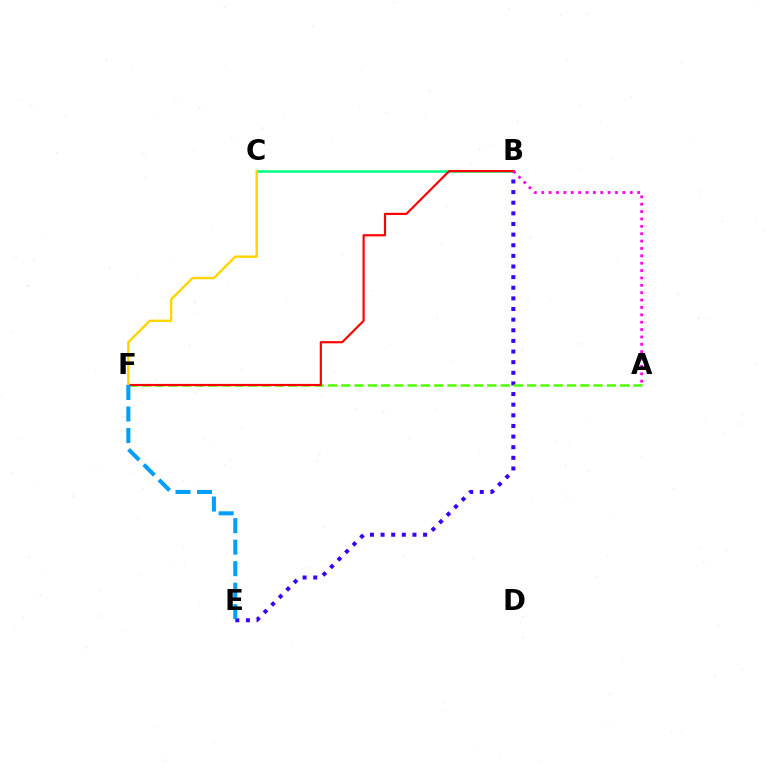{('B', 'E'): [{'color': '#3700ff', 'line_style': 'dotted', 'thickness': 2.89}], ('A', 'F'): [{'color': '#4fff00', 'line_style': 'dashed', 'thickness': 1.8}], ('B', 'C'): [{'color': '#00ff86', 'line_style': 'solid', 'thickness': 1.83}], ('B', 'F'): [{'color': '#ff0000', 'line_style': 'solid', 'thickness': 1.56}], ('C', 'F'): [{'color': '#ffd500', 'line_style': 'solid', 'thickness': 1.73}], ('E', 'F'): [{'color': '#009eff', 'line_style': 'dashed', 'thickness': 2.92}], ('A', 'B'): [{'color': '#ff00ed', 'line_style': 'dotted', 'thickness': 2.0}]}